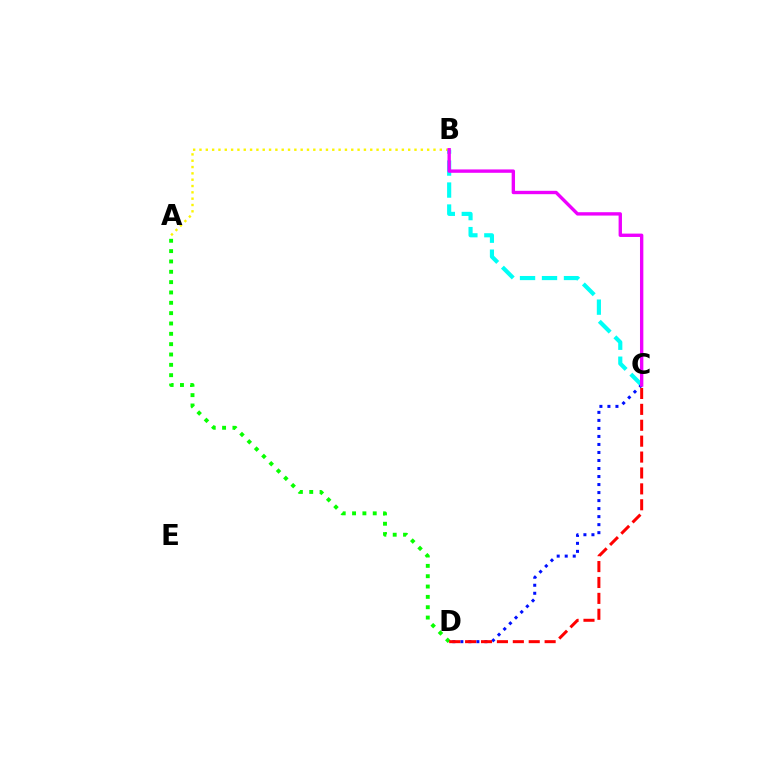{('A', 'B'): [{'color': '#fcf500', 'line_style': 'dotted', 'thickness': 1.72}], ('A', 'D'): [{'color': '#08ff00', 'line_style': 'dotted', 'thickness': 2.81}], ('B', 'C'): [{'color': '#00fff6', 'line_style': 'dashed', 'thickness': 2.99}, {'color': '#ee00ff', 'line_style': 'solid', 'thickness': 2.42}], ('C', 'D'): [{'color': '#0010ff', 'line_style': 'dotted', 'thickness': 2.18}, {'color': '#ff0000', 'line_style': 'dashed', 'thickness': 2.16}]}